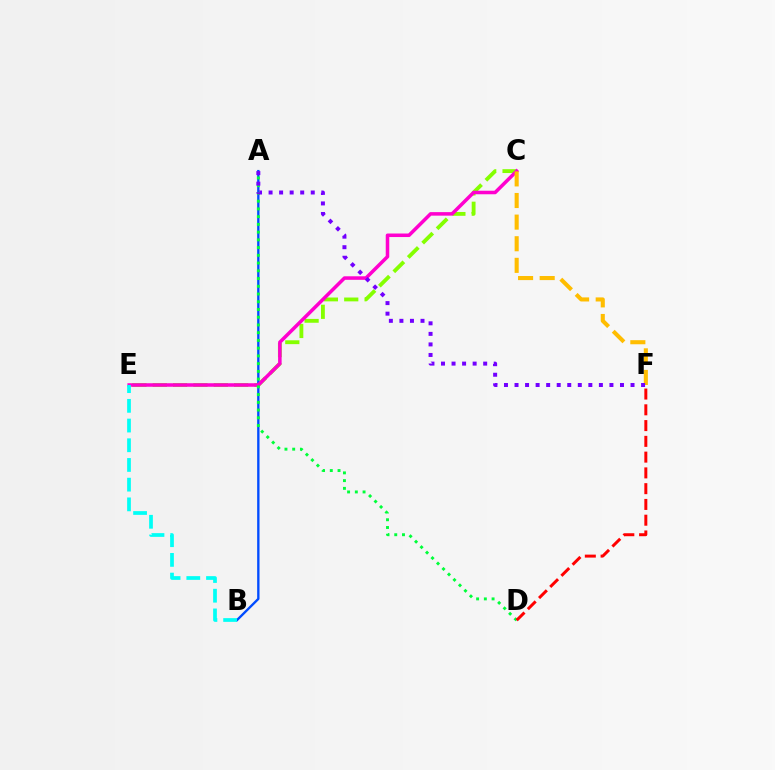{('C', 'E'): [{'color': '#84ff00', 'line_style': 'dashed', 'thickness': 2.76}, {'color': '#ff00cf', 'line_style': 'solid', 'thickness': 2.54}], ('A', 'B'): [{'color': '#004bff', 'line_style': 'solid', 'thickness': 1.69}], ('A', 'D'): [{'color': '#00ff39', 'line_style': 'dotted', 'thickness': 2.1}], ('B', 'E'): [{'color': '#00fff6', 'line_style': 'dashed', 'thickness': 2.68}], ('C', 'F'): [{'color': '#ffbd00', 'line_style': 'dashed', 'thickness': 2.94}], ('A', 'F'): [{'color': '#7200ff', 'line_style': 'dotted', 'thickness': 2.87}], ('D', 'F'): [{'color': '#ff0000', 'line_style': 'dashed', 'thickness': 2.14}]}